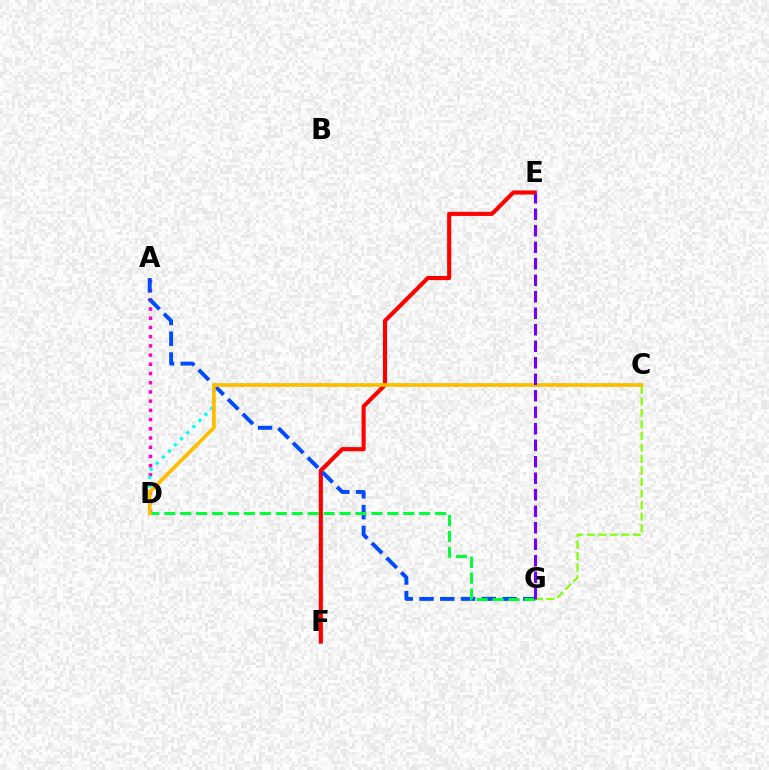{('E', 'F'): [{'color': '#ff0000', 'line_style': 'solid', 'thickness': 2.96}], ('C', 'G'): [{'color': '#84ff00', 'line_style': 'dashed', 'thickness': 1.56}], ('A', 'D'): [{'color': '#ff00cf', 'line_style': 'dotted', 'thickness': 2.5}], ('A', 'G'): [{'color': '#004bff', 'line_style': 'dashed', 'thickness': 2.82}], ('C', 'D'): [{'color': '#00fff6', 'line_style': 'dotted', 'thickness': 2.34}, {'color': '#ffbd00', 'line_style': 'solid', 'thickness': 2.65}], ('D', 'G'): [{'color': '#00ff39', 'line_style': 'dashed', 'thickness': 2.16}], ('E', 'G'): [{'color': '#7200ff', 'line_style': 'dashed', 'thickness': 2.24}]}